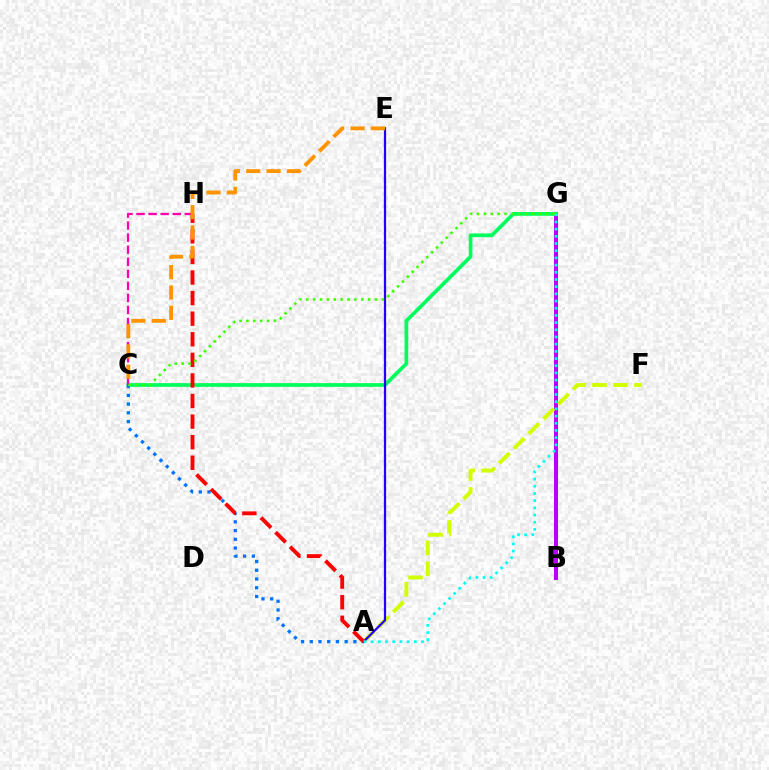{('B', 'G'): [{'color': '#b900ff', 'line_style': 'solid', 'thickness': 2.9}], ('C', 'G'): [{'color': '#00ff5c', 'line_style': 'solid', 'thickness': 2.68}, {'color': '#3dff00', 'line_style': 'dotted', 'thickness': 1.87}], ('A', 'C'): [{'color': '#0074ff', 'line_style': 'dotted', 'thickness': 2.37}], ('A', 'F'): [{'color': '#d1ff00', 'line_style': 'dashed', 'thickness': 2.84}], ('A', 'E'): [{'color': '#2500ff', 'line_style': 'solid', 'thickness': 1.62}], ('A', 'H'): [{'color': '#ff0000', 'line_style': 'dashed', 'thickness': 2.8}], ('C', 'H'): [{'color': '#ff00ac', 'line_style': 'dashed', 'thickness': 1.64}], ('C', 'E'): [{'color': '#ff9400', 'line_style': 'dashed', 'thickness': 2.76}], ('A', 'G'): [{'color': '#00fff6', 'line_style': 'dotted', 'thickness': 1.95}]}